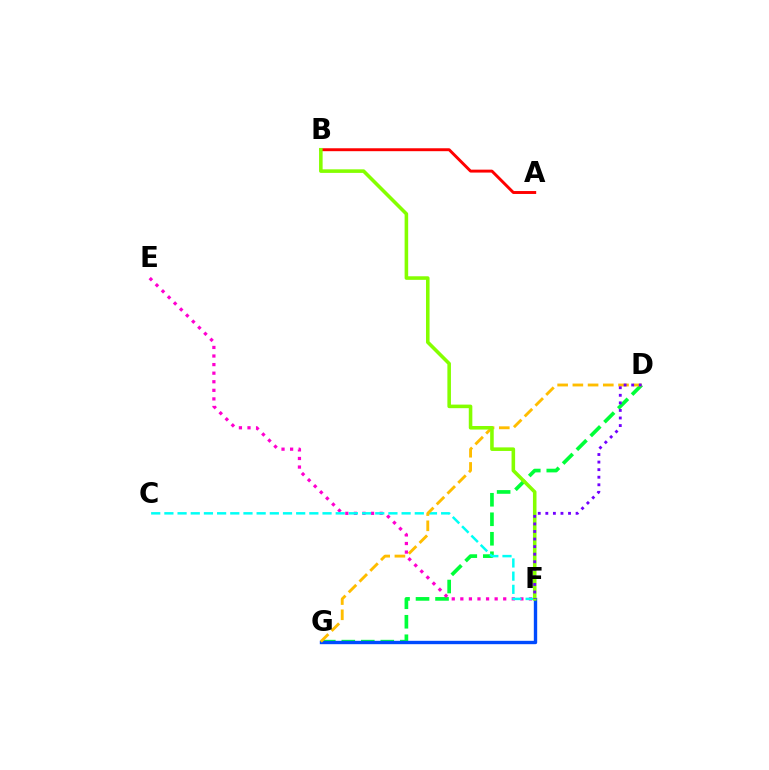{('D', 'G'): [{'color': '#00ff39', 'line_style': 'dashed', 'thickness': 2.65}, {'color': '#ffbd00', 'line_style': 'dashed', 'thickness': 2.07}], ('E', 'F'): [{'color': '#ff00cf', 'line_style': 'dotted', 'thickness': 2.33}], ('C', 'F'): [{'color': '#00fff6', 'line_style': 'dashed', 'thickness': 1.79}], ('A', 'B'): [{'color': '#ff0000', 'line_style': 'solid', 'thickness': 2.1}], ('F', 'G'): [{'color': '#004bff', 'line_style': 'solid', 'thickness': 2.43}], ('B', 'F'): [{'color': '#84ff00', 'line_style': 'solid', 'thickness': 2.57}], ('D', 'F'): [{'color': '#7200ff', 'line_style': 'dotted', 'thickness': 2.06}]}